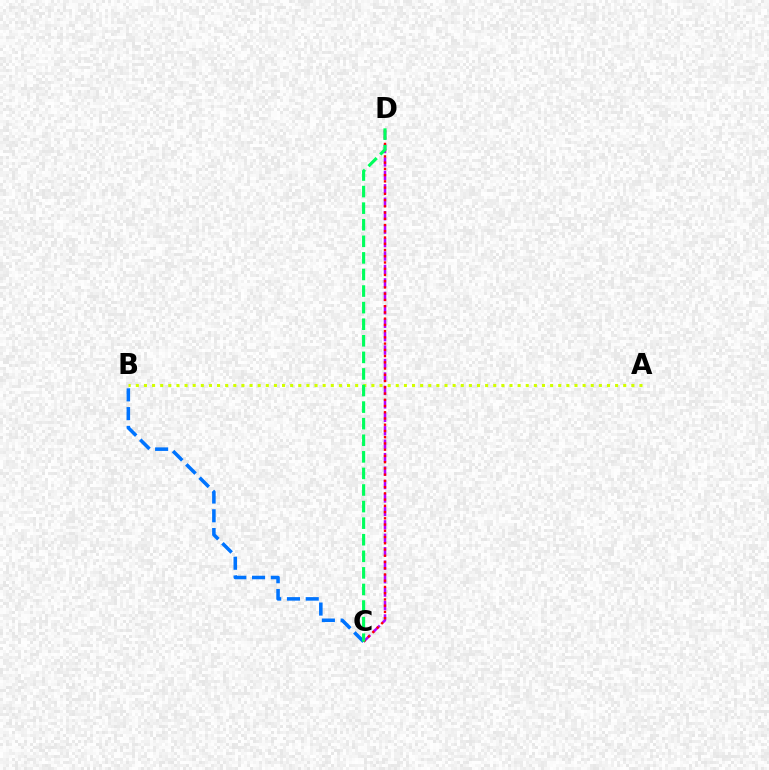{('C', 'D'): [{'color': '#b900ff', 'line_style': 'dashed', 'thickness': 1.83}, {'color': '#ff0000', 'line_style': 'dotted', 'thickness': 1.7}, {'color': '#00ff5c', 'line_style': 'dashed', 'thickness': 2.25}], ('A', 'B'): [{'color': '#d1ff00', 'line_style': 'dotted', 'thickness': 2.21}], ('B', 'C'): [{'color': '#0074ff', 'line_style': 'dashed', 'thickness': 2.55}]}